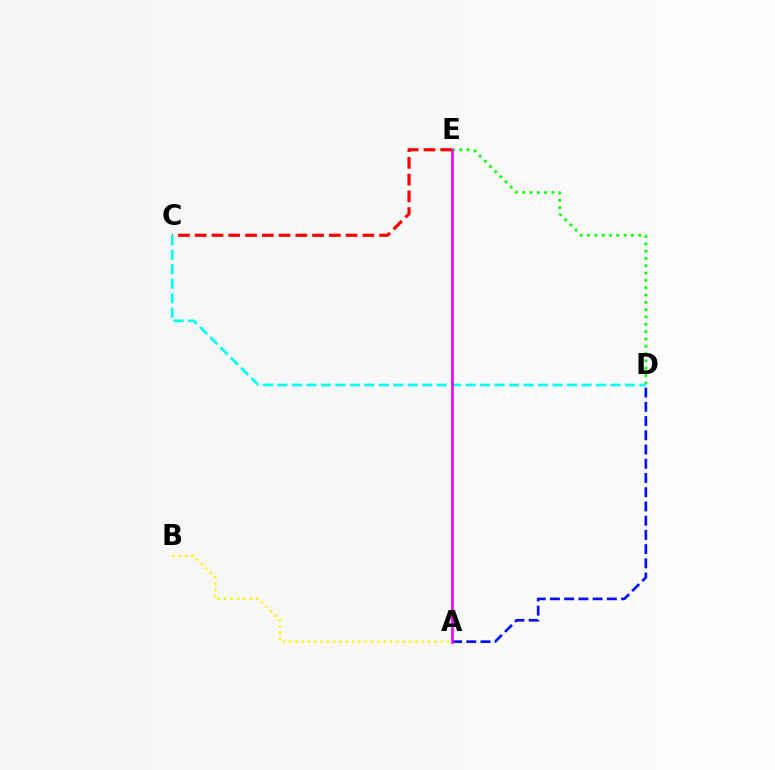{('C', 'E'): [{'color': '#ff0000', 'line_style': 'dashed', 'thickness': 2.28}], ('A', 'D'): [{'color': '#0010ff', 'line_style': 'dashed', 'thickness': 1.93}], ('D', 'E'): [{'color': '#08ff00', 'line_style': 'dotted', 'thickness': 1.99}], ('C', 'D'): [{'color': '#00fff6', 'line_style': 'dashed', 'thickness': 1.97}], ('A', 'B'): [{'color': '#fcf500', 'line_style': 'dotted', 'thickness': 1.72}], ('A', 'E'): [{'color': '#ee00ff', 'line_style': 'solid', 'thickness': 1.91}]}